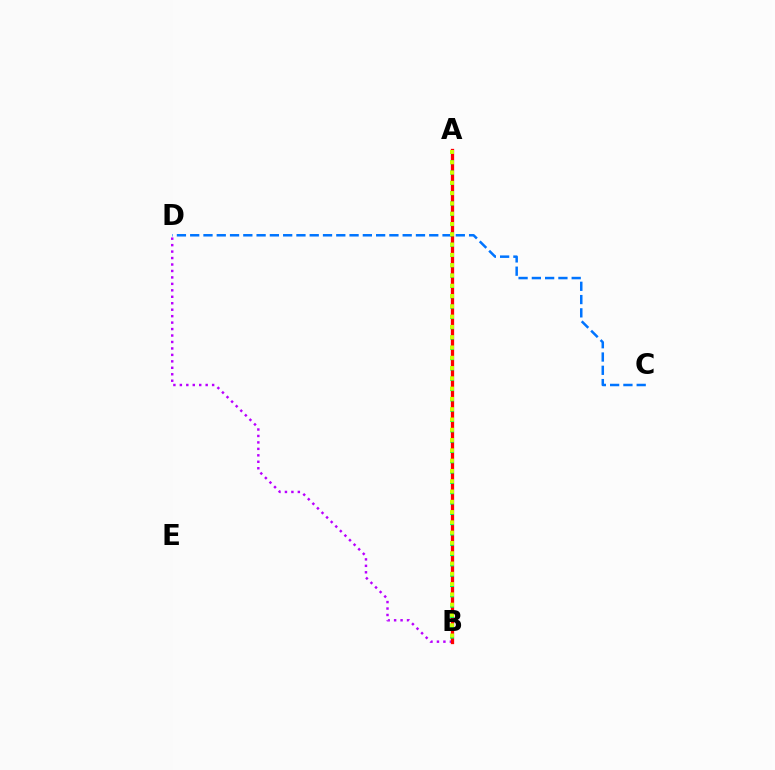{('C', 'D'): [{'color': '#0074ff', 'line_style': 'dashed', 'thickness': 1.8}], ('B', 'D'): [{'color': '#b900ff', 'line_style': 'dotted', 'thickness': 1.75}], ('A', 'B'): [{'color': '#ff0000', 'line_style': 'solid', 'thickness': 2.36}, {'color': '#00ff5c', 'line_style': 'dotted', 'thickness': 2.8}, {'color': '#d1ff00', 'line_style': 'dotted', 'thickness': 2.8}]}